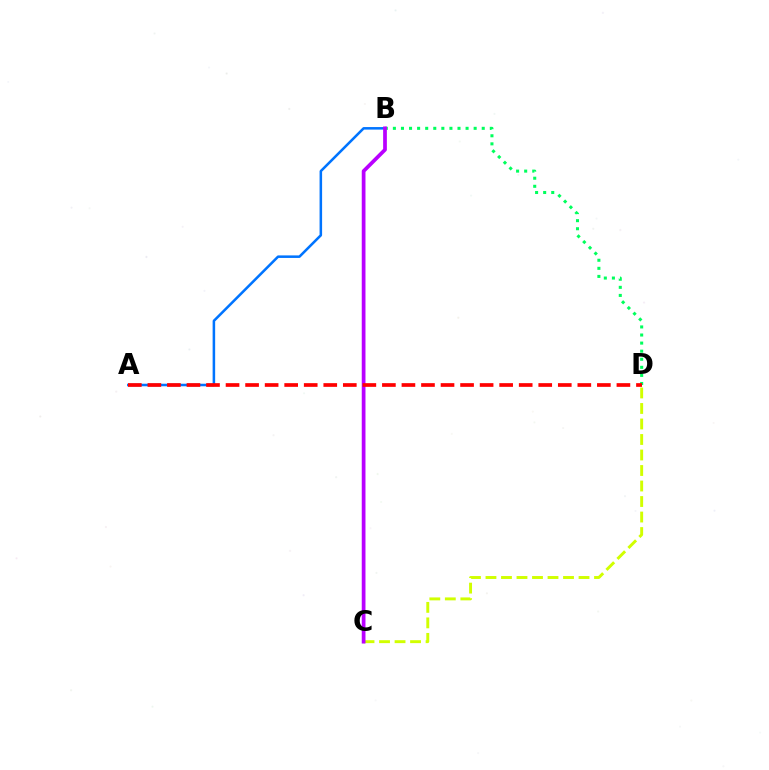{('C', 'D'): [{'color': '#d1ff00', 'line_style': 'dashed', 'thickness': 2.11}], ('B', 'D'): [{'color': '#00ff5c', 'line_style': 'dotted', 'thickness': 2.19}], ('A', 'B'): [{'color': '#0074ff', 'line_style': 'solid', 'thickness': 1.83}], ('B', 'C'): [{'color': '#b900ff', 'line_style': 'solid', 'thickness': 2.69}], ('A', 'D'): [{'color': '#ff0000', 'line_style': 'dashed', 'thickness': 2.65}]}